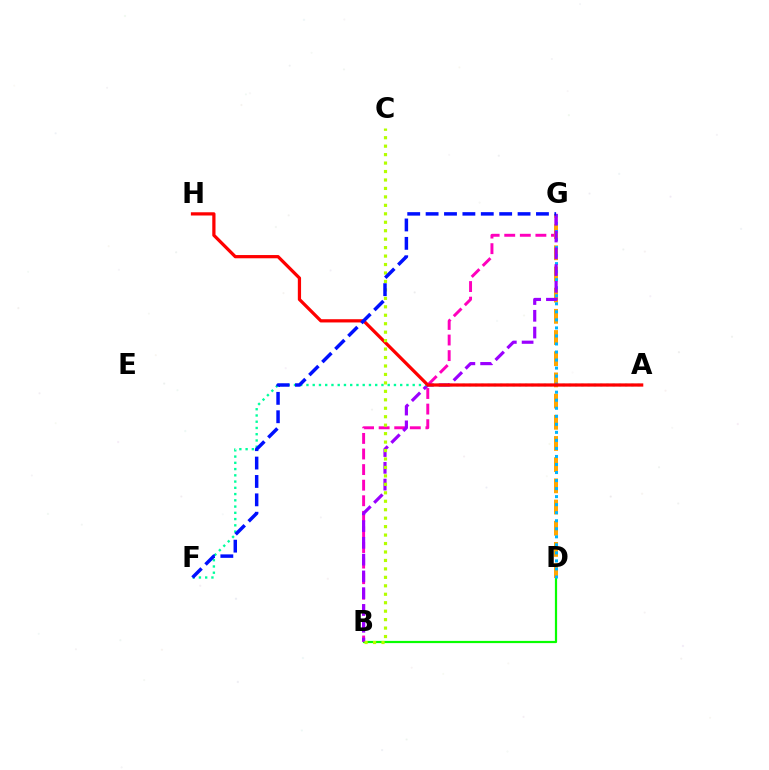{('B', 'D'): [{'color': '#08ff00', 'line_style': 'solid', 'thickness': 1.59}], ('B', 'G'): [{'color': '#ff00bd', 'line_style': 'dashed', 'thickness': 2.12}, {'color': '#9b00ff', 'line_style': 'dashed', 'thickness': 2.28}], ('D', 'G'): [{'color': '#ffa500', 'line_style': 'dashed', 'thickness': 2.88}, {'color': '#00b5ff', 'line_style': 'dotted', 'thickness': 2.18}], ('A', 'F'): [{'color': '#00ff9d', 'line_style': 'dotted', 'thickness': 1.7}], ('A', 'H'): [{'color': '#ff0000', 'line_style': 'solid', 'thickness': 2.33}], ('B', 'C'): [{'color': '#b3ff00', 'line_style': 'dotted', 'thickness': 2.3}], ('F', 'G'): [{'color': '#0010ff', 'line_style': 'dashed', 'thickness': 2.5}]}